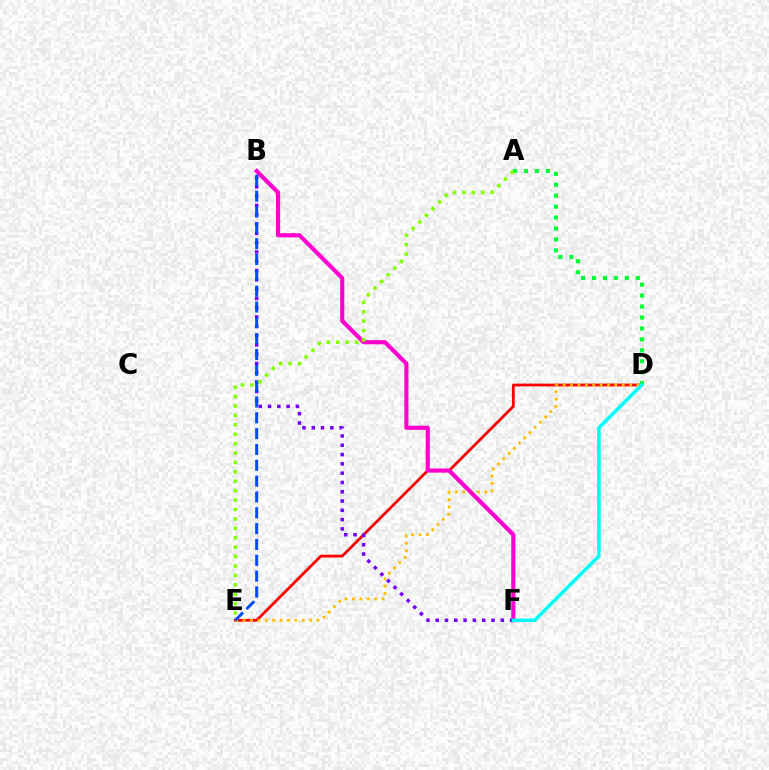{('D', 'E'): [{'color': '#ff0000', 'line_style': 'solid', 'thickness': 2.01}, {'color': '#ffbd00', 'line_style': 'dotted', 'thickness': 2.01}], ('B', 'F'): [{'color': '#ff00cf', 'line_style': 'solid', 'thickness': 2.98}, {'color': '#7200ff', 'line_style': 'dotted', 'thickness': 2.53}], ('A', 'D'): [{'color': '#00ff39', 'line_style': 'dotted', 'thickness': 2.97}], ('B', 'E'): [{'color': '#004bff', 'line_style': 'dashed', 'thickness': 2.15}], ('D', 'F'): [{'color': '#00fff6', 'line_style': 'solid', 'thickness': 2.53}], ('A', 'E'): [{'color': '#84ff00', 'line_style': 'dotted', 'thickness': 2.56}]}